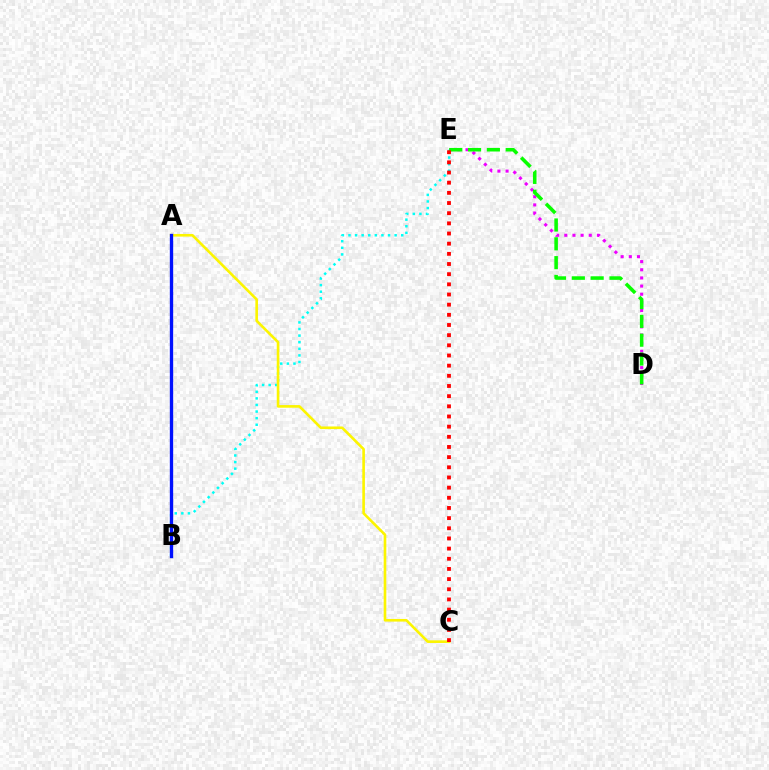{('D', 'E'): [{'color': '#ee00ff', 'line_style': 'dotted', 'thickness': 2.22}, {'color': '#08ff00', 'line_style': 'dashed', 'thickness': 2.56}], ('B', 'E'): [{'color': '#00fff6', 'line_style': 'dotted', 'thickness': 1.79}], ('A', 'C'): [{'color': '#fcf500', 'line_style': 'solid', 'thickness': 1.89}], ('C', 'E'): [{'color': '#ff0000', 'line_style': 'dotted', 'thickness': 2.76}], ('A', 'B'): [{'color': '#0010ff', 'line_style': 'solid', 'thickness': 2.4}]}